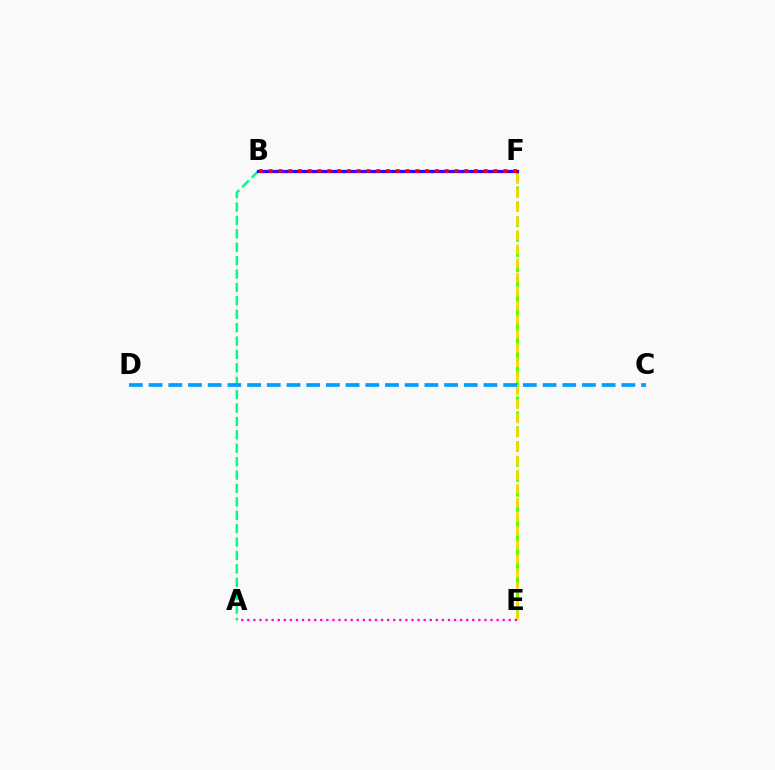{('E', 'F'): [{'color': '#4fff00', 'line_style': 'dashed', 'thickness': 2.04}, {'color': '#ffd500', 'line_style': 'dashed', 'thickness': 1.91}], ('A', 'B'): [{'color': '#00ff86', 'line_style': 'dashed', 'thickness': 1.82}], ('C', 'D'): [{'color': '#009eff', 'line_style': 'dashed', 'thickness': 2.68}], ('B', 'F'): [{'color': '#3700ff', 'line_style': 'solid', 'thickness': 2.32}, {'color': '#ff0000', 'line_style': 'dotted', 'thickness': 2.66}], ('A', 'E'): [{'color': '#ff00ed', 'line_style': 'dotted', 'thickness': 1.65}]}